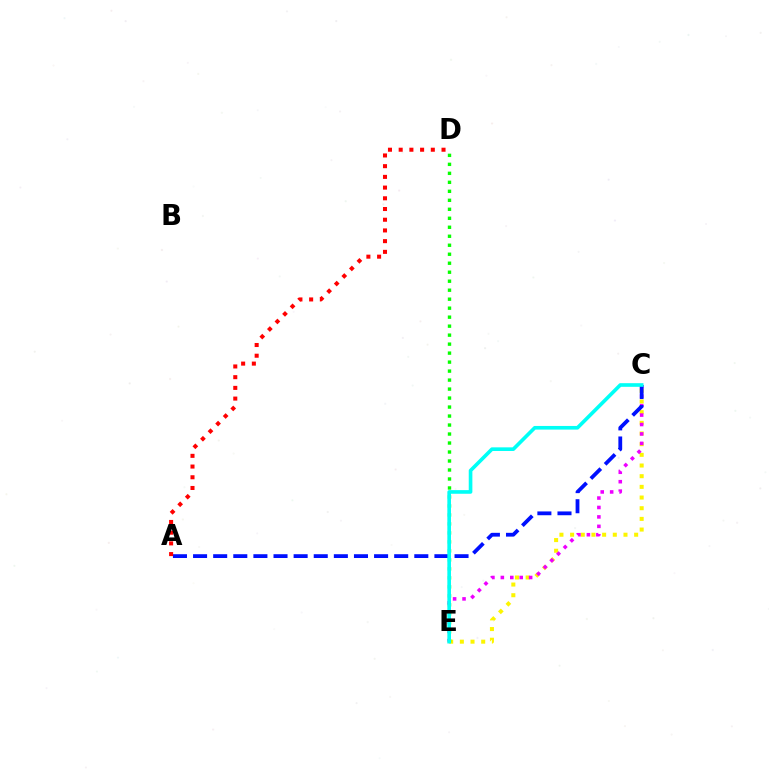{('C', 'E'): [{'color': '#fcf500', 'line_style': 'dotted', 'thickness': 2.9}, {'color': '#ee00ff', 'line_style': 'dotted', 'thickness': 2.56}, {'color': '#00fff6', 'line_style': 'solid', 'thickness': 2.62}], ('A', 'C'): [{'color': '#0010ff', 'line_style': 'dashed', 'thickness': 2.73}], ('A', 'D'): [{'color': '#ff0000', 'line_style': 'dotted', 'thickness': 2.91}], ('D', 'E'): [{'color': '#08ff00', 'line_style': 'dotted', 'thickness': 2.44}]}